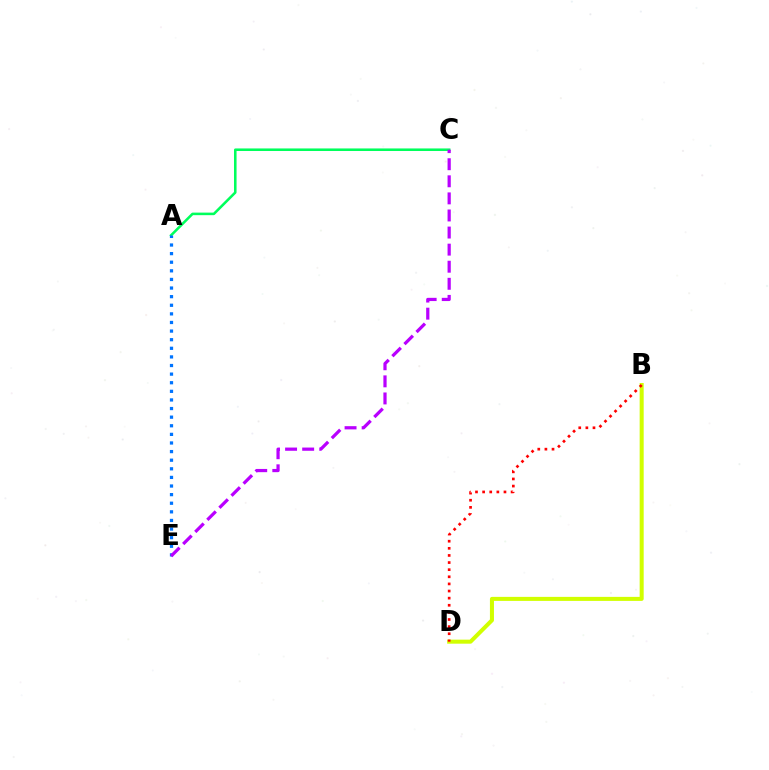{('A', 'C'): [{'color': '#00ff5c', 'line_style': 'solid', 'thickness': 1.84}], ('A', 'E'): [{'color': '#0074ff', 'line_style': 'dotted', 'thickness': 2.34}], ('B', 'D'): [{'color': '#d1ff00', 'line_style': 'solid', 'thickness': 2.9}, {'color': '#ff0000', 'line_style': 'dotted', 'thickness': 1.93}], ('C', 'E'): [{'color': '#b900ff', 'line_style': 'dashed', 'thickness': 2.32}]}